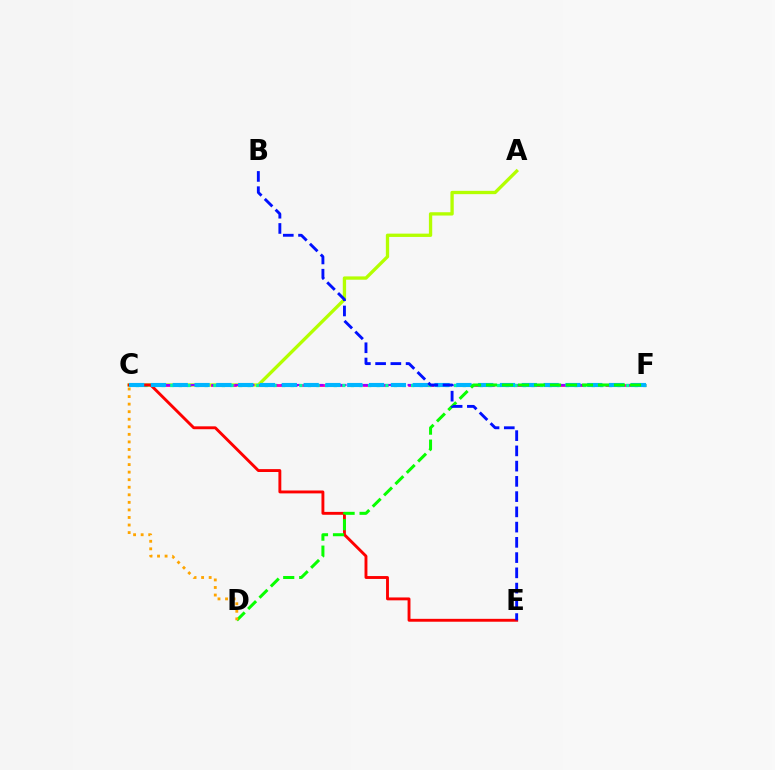{('A', 'C'): [{'color': '#b3ff00', 'line_style': 'solid', 'thickness': 2.38}], ('C', 'F'): [{'color': '#ff00bd', 'line_style': 'dashed', 'thickness': 2.06}, {'color': '#9b00ff', 'line_style': 'dashed', 'thickness': 1.56}, {'color': '#00ff9d', 'line_style': 'dotted', 'thickness': 2.34}, {'color': '#00b5ff', 'line_style': 'dashed', 'thickness': 2.96}], ('C', 'E'): [{'color': '#ff0000', 'line_style': 'solid', 'thickness': 2.08}], ('D', 'F'): [{'color': '#08ff00', 'line_style': 'dashed', 'thickness': 2.17}], ('B', 'E'): [{'color': '#0010ff', 'line_style': 'dashed', 'thickness': 2.07}], ('C', 'D'): [{'color': '#ffa500', 'line_style': 'dotted', 'thickness': 2.05}]}